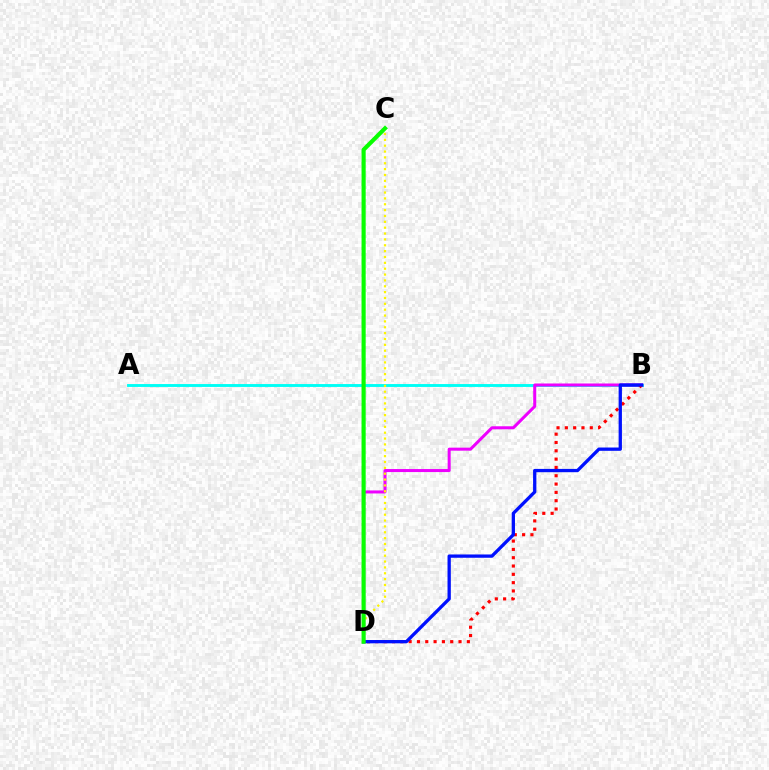{('A', 'B'): [{'color': '#00fff6', 'line_style': 'solid', 'thickness': 2.08}], ('B', 'D'): [{'color': '#ee00ff', 'line_style': 'solid', 'thickness': 2.18}, {'color': '#ff0000', 'line_style': 'dotted', 'thickness': 2.26}, {'color': '#0010ff', 'line_style': 'solid', 'thickness': 2.37}], ('C', 'D'): [{'color': '#fcf500', 'line_style': 'dotted', 'thickness': 1.59}, {'color': '#08ff00', 'line_style': 'solid', 'thickness': 2.98}]}